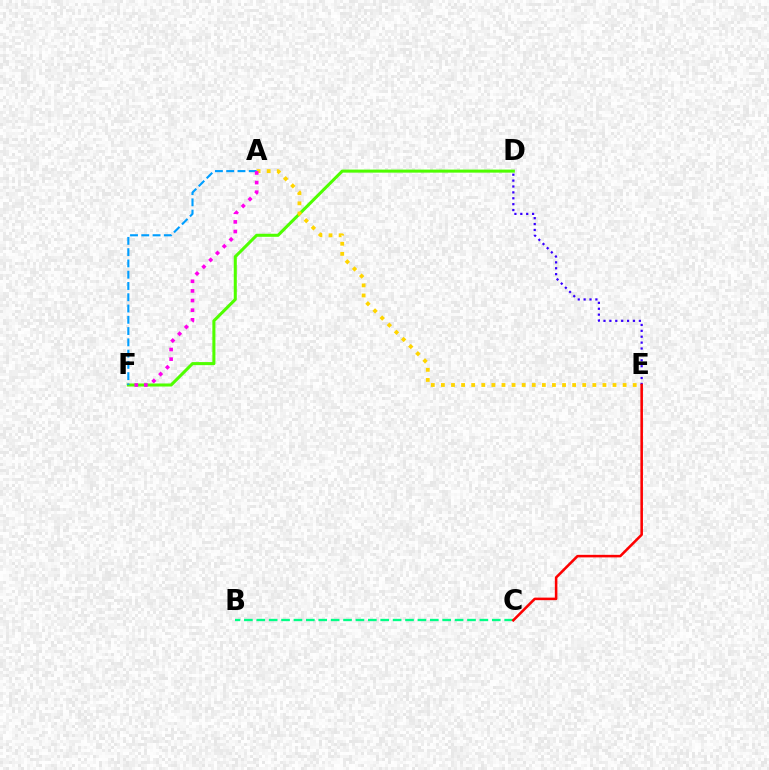{('D', 'F'): [{'color': '#4fff00', 'line_style': 'solid', 'thickness': 2.2}], ('D', 'E'): [{'color': '#3700ff', 'line_style': 'dotted', 'thickness': 1.6}], ('B', 'C'): [{'color': '#00ff86', 'line_style': 'dashed', 'thickness': 1.68}], ('A', 'E'): [{'color': '#ffd500', 'line_style': 'dotted', 'thickness': 2.74}], ('A', 'F'): [{'color': '#009eff', 'line_style': 'dashed', 'thickness': 1.53}, {'color': '#ff00ed', 'line_style': 'dotted', 'thickness': 2.62}], ('C', 'E'): [{'color': '#ff0000', 'line_style': 'solid', 'thickness': 1.84}]}